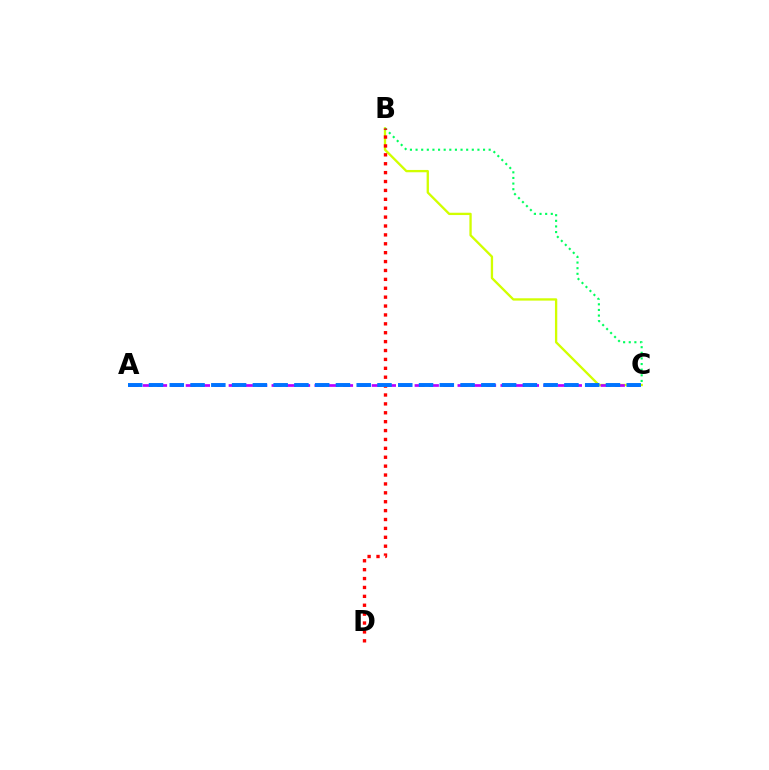{('B', 'C'): [{'color': '#d1ff00', 'line_style': 'solid', 'thickness': 1.67}, {'color': '#00ff5c', 'line_style': 'dotted', 'thickness': 1.53}], ('A', 'C'): [{'color': '#b900ff', 'line_style': 'dashed', 'thickness': 1.94}, {'color': '#0074ff', 'line_style': 'dashed', 'thickness': 2.82}], ('B', 'D'): [{'color': '#ff0000', 'line_style': 'dotted', 'thickness': 2.42}]}